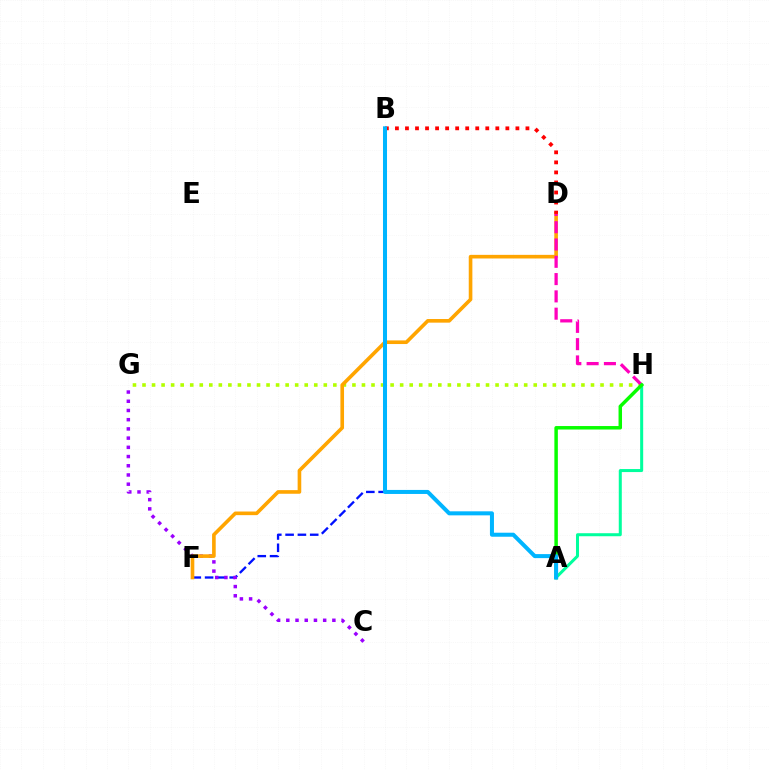{('B', 'F'): [{'color': '#0010ff', 'line_style': 'dashed', 'thickness': 1.67}], ('C', 'G'): [{'color': '#9b00ff', 'line_style': 'dotted', 'thickness': 2.5}], ('A', 'H'): [{'color': '#00ff9d', 'line_style': 'solid', 'thickness': 2.18}, {'color': '#08ff00', 'line_style': 'solid', 'thickness': 2.51}], ('G', 'H'): [{'color': '#b3ff00', 'line_style': 'dotted', 'thickness': 2.59}], ('D', 'F'): [{'color': '#ffa500', 'line_style': 'solid', 'thickness': 2.61}], ('D', 'H'): [{'color': '#ff00bd', 'line_style': 'dashed', 'thickness': 2.35}], ('B', 'D'): [{'color': '#ff0000', 'line_style': 'dotted', 'thickness': 2.73}], ('A', 'B'): [{'color': '#00b5ff', 'line_style': 'solid', 'thickness': 2.9}]}